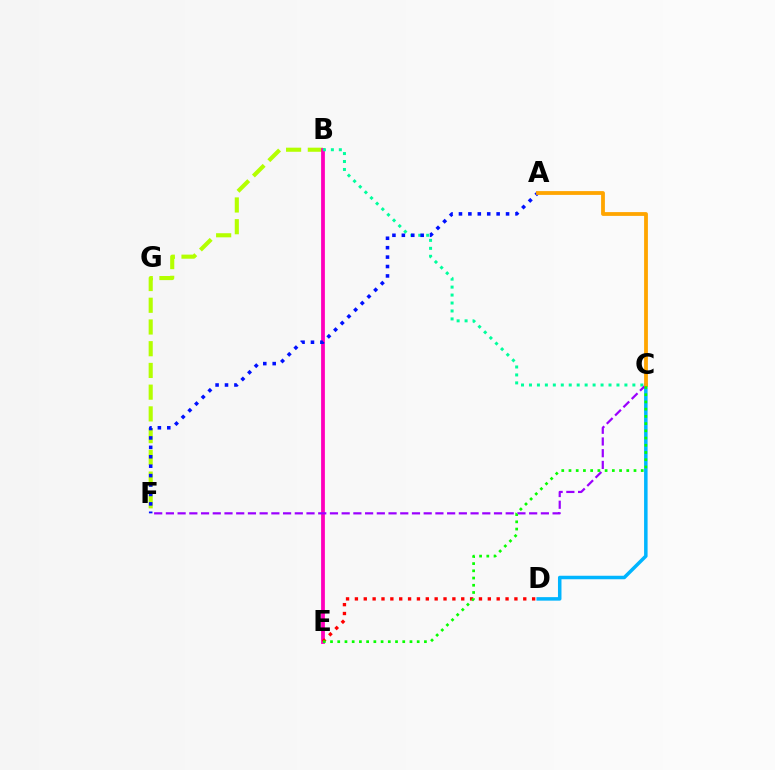{('B', 'F'): [{'color': '#b3ff00', 'line_style': 'dashed', 'thickness': 2.95}], ('B', 'E'): [{'color': '#ff00bd', 'line_style': 'solid', 'thickness': 2.72}], ('B', 'C'): [{'color': '#00ff9d', 'line_style': 'dotted', 'thickness': 2.16}], ('D', 'E'): [{'color': '#ff0000', 'line_style': 'dotted', 'thickness': 2.41}], ('C', 'D'): [{'color': '#00b5ff', 'line_style': 'solid', 'thickness': 2.53}], ('A', 'F'): [{'color': '#0010ff', 'line_style': 'dotted', 'thickness': 2.56}], ('C', 'F'): [{'color': '#9b00ff', 'line_style': 'dashed', 'thickness': 1.59}], ('A', 'C'): [{'color': '#ffa500', 'line_style': 'solid', 'thickness': 2.73}], ('C', 'E'): [{'color': '#08ff00', 'line_style': 'dotted', 'thickness': 1.96}]}